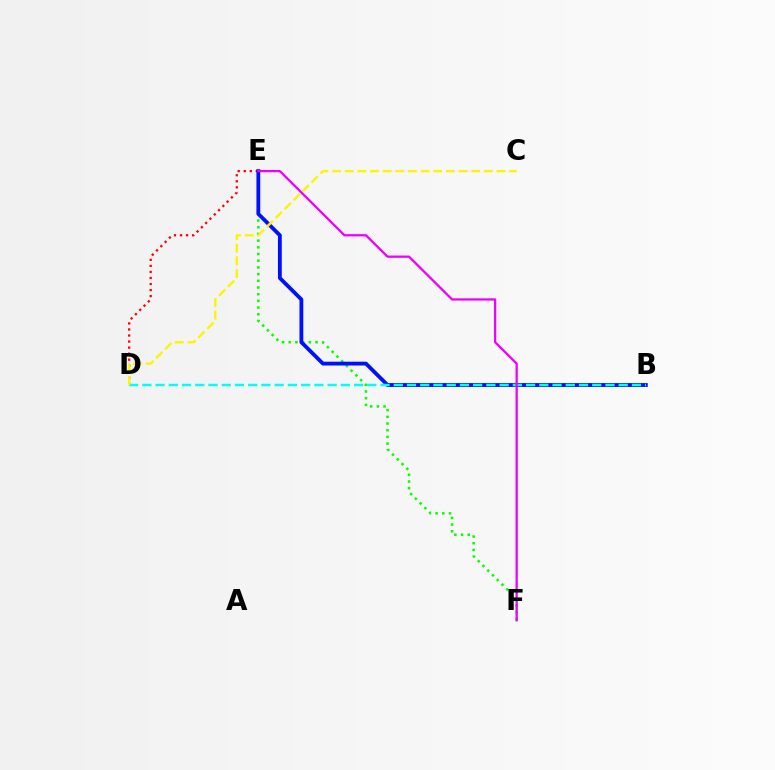{('D', 'E'): [{'color': '#ff0000', 'line_style': 'dotted', 'thickness': 1.64}], ('E', 'F'): [{'color': '#08ff00', 'line_style': 'dotted', 'thickness': 1.82}, {'color': '#ee00ff', 'line_style': 'solid', 'thickness': 1.65}], ('B', 'E'): [{'color': '#0010ff', 'line_style': 'solid', 'thickness': 2.75}], ('B', 'D'): [{'color': '#00fff6', 'line_style': 'dashed', 'thickness': 1.8}], ('C', 'D'): [{'color': '#fcf500', 'line_style': 'dashed', 'thickness': 1.72}]}